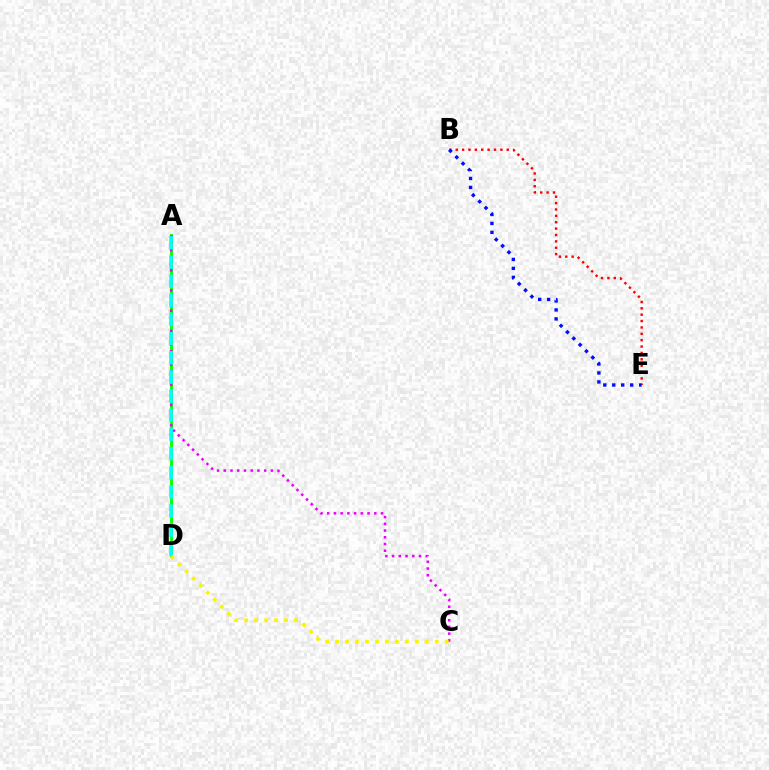{('B', 'E'): [{'color': '#ff0000', 'line_style': 'dotted', 'thickness': 1.73}, {'color': '#0010ff', 'line_style': 'dotted', 'thickness': 2.44}], ('A', 'D'): [{'color': '#08ff00', 'line_style': 'solid', 'thickness': 2.06}, {'color': '#00fff6', 'line_style': 'dashed', 'thickness': 2.6}], ('A', 'C'): [{'color': '#ee00ff', 'line_style': 'dotted', 'thickness': 1.83}], ('C', 'D'): [{'color': '#fcf500', 'line_style': 'dotted', 'thickness': 2.71}]}